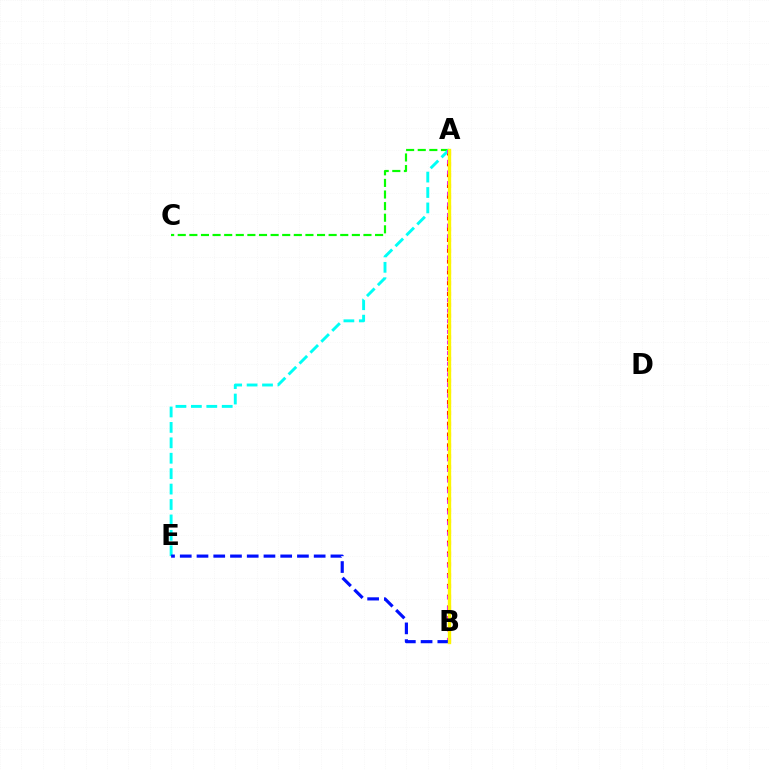{('A', 'B'): [{'color': '#ff0000', 'line_style': 'dotted', 'thickness': 2.94}, {'color': '#ee00ff', 'line_style': 'dotted', 'thickness': 2.89}, {'color': '#fcf500', 'line_style': 'solid', 'thickness': 2.41}], ('A', 'C'): [{'color': '#08ff00', 'line_style': 'dashed', 'thickness': 1.58}], ('A', 'E'): [{'color': '#00fff6', 'line_style': 'dashed', 'thickness': 2.09}], ('B', 'E'): [{'color': '#0010ff', 'line_style': 'dashed', 'thickness': 2.27}]}